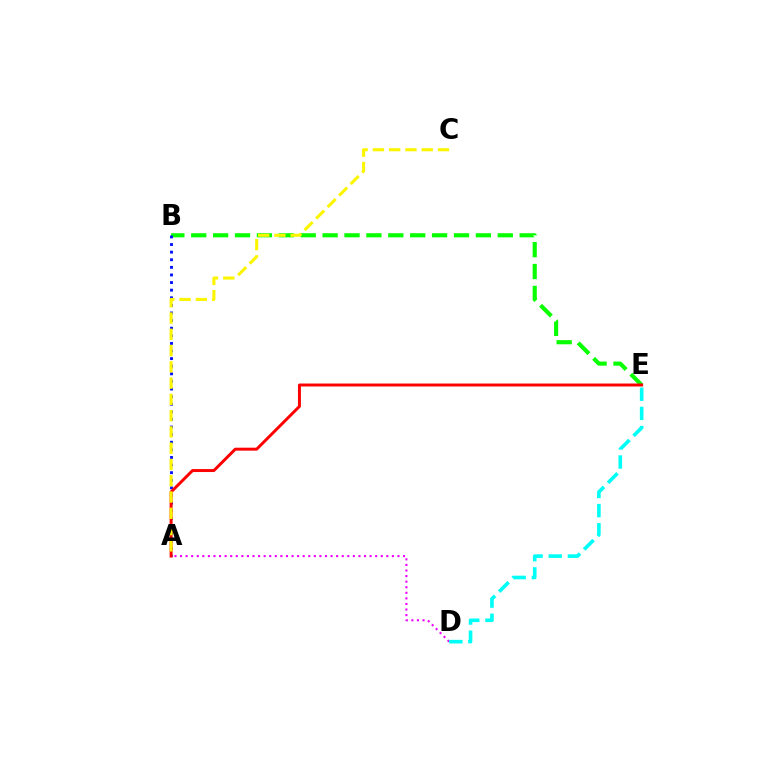{('B', 'E'): [{'color': '#08ff00', 'line_style': 'dashed', 'thickness': 2.97}], ('A', 'B'): [{'color': '#0010ff', 'line_style': 'dotted', 'thickness': 2.07}], ('A', 'E'): [{'color': '#ff0000', 'line_style': 'solid', 'thickness': 2.13}], ('A', 'C'): [{'color': '#fcf500', 'line_style': 'dashed', 'thickness': 2.21}], ('A', 'D'): [{'color': '#ee00ff', 'line_style': 'dotted', 'thickness': 1.51}], ('D', 'E'): [{'color': '#00fff6', 'line_style': 'dashed', 'thickness': 2.6}]}